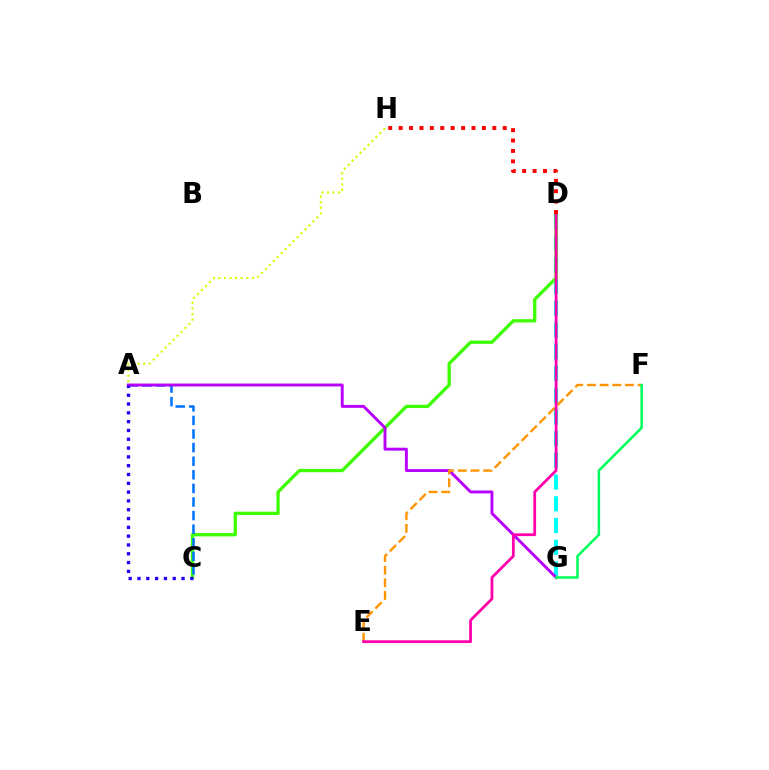{('D', 'G'): [{'color': '#00fff6', 'line_style': 'dashed', 'thickness': 2.95}], ('C', 'D'): [{'color': '#3dff00', 'line_style': 'solid', 'thickness': 2.37}], ('A', 'C'): [{'color': '#0074ff', 'line_style': 'dashed', 'thickness': 1.85}, {'color': '#2500ff', 'line_style': 'dotted', 'thickness': 2.39}], ('A', 'H'): [{'color': '#d1ff00', 'line_style': 'dotted', 'thickness': 1.52}], ('A', 'G'): [{'color': '#b900ff', 'line_style': 'solid', 'thickness': 2.1}], ('E', 'F'): [{'color': '#ff9400', 'line_style': 'dashed', 'thickness': 1.72}], ('D', 'E'): [{'color': '#ff00ac', 'line_style': 'solid', 'thickness': 2.0}], ('F', 'G'): [{'color': '#00ff5c', 'line_style': 'solid', 'thickness': 1.83}], ('D', 'H'): [{'color': '#ff0000', 'line_style': 'dotted', 'thickness': 2.83}]}